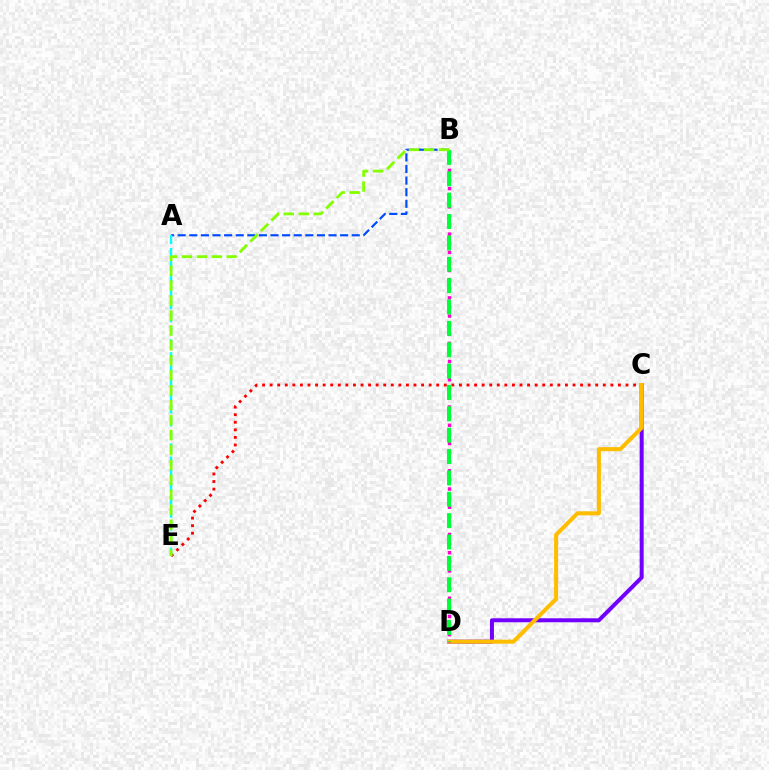{('C', 'D'): [{'color': '#7200ff', 'line_style': 'solid', 'thickness': 2.88}, {'color': '#ffbd00', 'line_style': 'solid', 'thickness': 2.91}], ('C', 'E'): [{'color': '#ff0000', 'line_style': 'dotted', 'thickness': 2.06}], ('A', 'B'): [{'color': '#004bff', 'line_style': 'dashed', 'thickness': 1.58}], ('B', 'D'): [{'color': '#ff00cf', 'line_style': 'dotted', 'thickness': 2.47}, {'color': '#00ff39', 'line_style': 'dashed', 'thickness': 2.9}], ('A', 'E'): [{'color': '#00fff6', 'line_style': 'dashed', 'thickness': 1.77}], ('B', 'E'): [{'color': '#84ff00', 'line_style': 'dashed', 'thickness': 2.03}]}